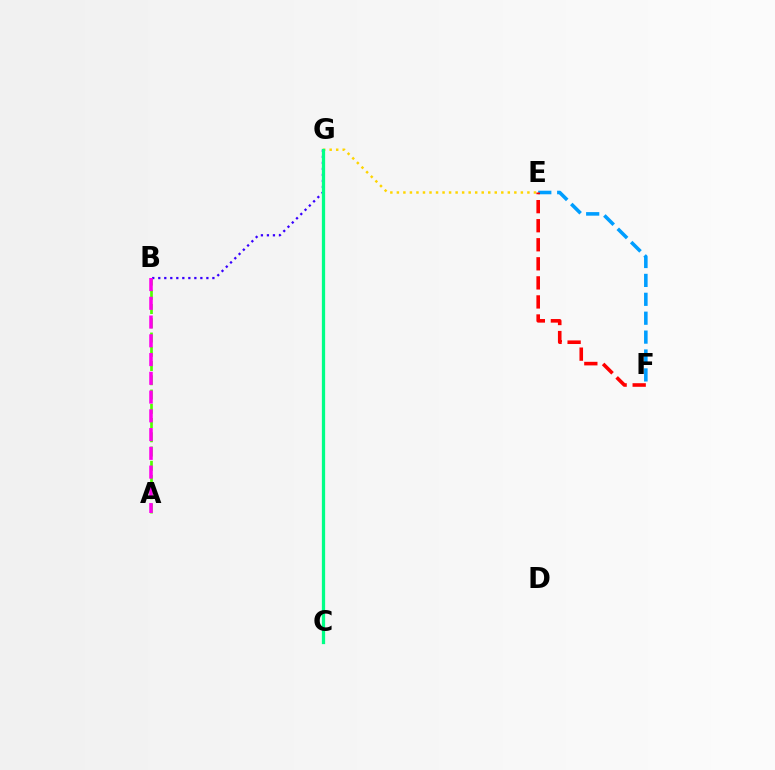{('E', 'G'): [{'color': '#ffd500', 'line_style': 'dotted', 'thickness': 1.77}], ('A', 'B'): [{'color': '#4fff00', 'line_style': 'dashed', 'thickness': 1.94}, {'color': '#ff00ed', 'line_style': 'dashed', 'thickness': 2.55}], ('B', 'G'): [{'color': '#3700ff', 'line_style': 'dotted', 'thickness': 1.63}], ('E', 'F'): [{'color': '#009eff', 'line_style': 'dashed', 'thickness': 2.57}, {'color': '#ff0000', 'line_style': 'dashed', 'thickness': 2.59}], ('C', 'G'): [{'color': '#00ff86', 'line_style': 'solid', 'thickness': 2.35}]}